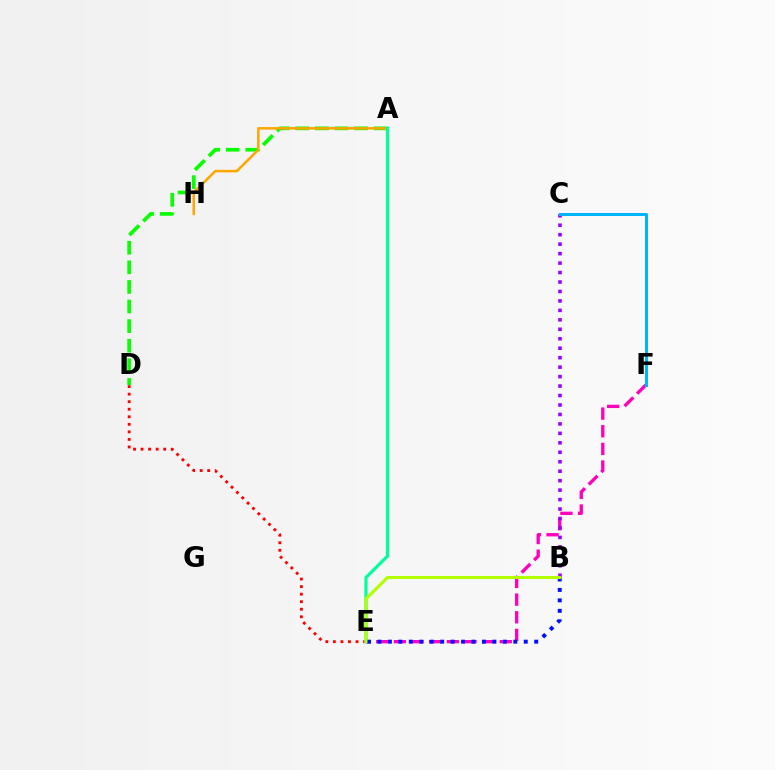{('A', 'D'): [{'color': '#08ff00', 'line_style': 'dashed', 'thickness': 2.66}], ('D', 'E'): [{'color': '#ff0000', 'line_style': 'dotted', 'thickness': 2.05}], ('E', 'F'): [{'color': '#ff00bd', 'line_style': 'dashed', 'thickness': 2.4}], ('B', 'C'): [{'color': '#9b00ff', 'line_style': 'dotted', 'thickness': 2.57}], ('A', 'H'): [{'color': '#ffa500', 'line_style': 'solid', 'thickness': 1.81}], ('C', 'F'): [{'color': '#00b5ff', 'line_style': 'solid', 'thickness': 2.16}], ('A', 'E'): [{'color': '#00ff9d', 'line_style': 'solid', 'thickness': 2.3}], ('B', 'E'): [{'color': '#0010ff', 'line_style': 'dotted', 'thickness': 2.84}, {'color': '#b3ff00', 'line_style': 'solid', 'thickness': 2.21}]}